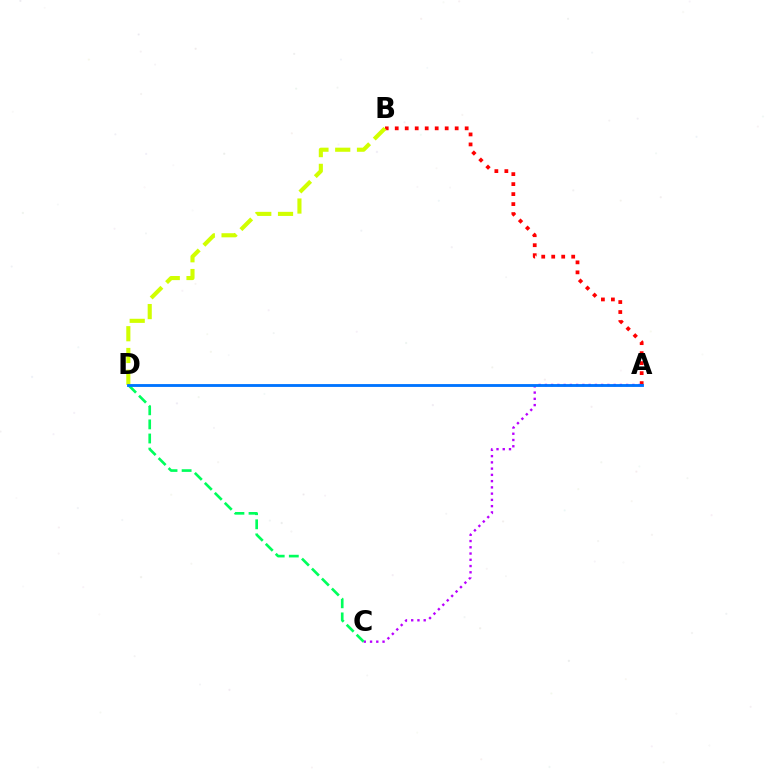{('A', 'B'): [{'color': '#ff0000', 'line_style': 'dotted', 'thickness': 2.71}], ('B', 'D'): [{'color': '#d1ff00', 'line_style': 'dashed', 'thickness': 2.96}], ('A', 'C'): [{'color': '#b900ff', 'line_style': 'dotted', 'thickness': 1.7}], ('C', 'D'): [{'color': '#00ff5c', 'line_style': 'dashed', 'thickness': 1.92}], ('A', 'D'): [{'color': '#0074ff', 'line_style': 'solid', 'thickness': 2.05}]}